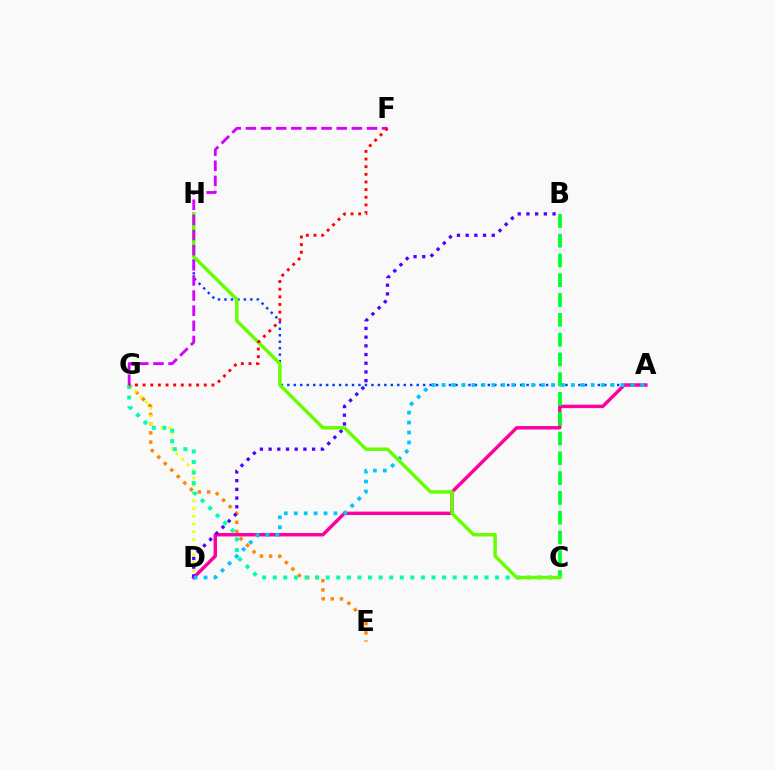{('E', 'G'): [{'color': '#ff8800', 'line_style': 'dotted', 'thickness': 2.5}], ('A', 'H'): [{'color': '#003fff', 'line_style': 'dotted', 'thickness': 1.76}], ('D', 'G'): [{'color': '#eeff00', 'line_style': 'dotted', 'thickness': 2.09}], ('A', 'D'): [{'color': '#ff00a0', 'line_style': 'solid', 'thickness': 2.48}, {'color': '#00c7ff', 'line_style': 'dotted', 'thickness': 2.7}], ('B', 'D'): [{'color': '#4f00ff', 'line_style': 'dotted', 'thickness': 2.36}], ('B', 'C'): [{'color': '#00ff27', 'line_style': 'dashed', 'thickness': 2.69}], ('C', 'G'): [{'color': '#00ffaf', 'line_style': 'dotted', 'thickness': 2.88}], ('C', 'H'): [{'color': '#66ff00', 'line_style': 'solid', 'thickness': 2.47}], ('F', 'G'): [{'color': '#d600ff', 'line_style': 'dashed', 'thickness': 2.06}, {'color': '#ff0000', 'line_style': 'dotted', 'thickness': 2.08}]}